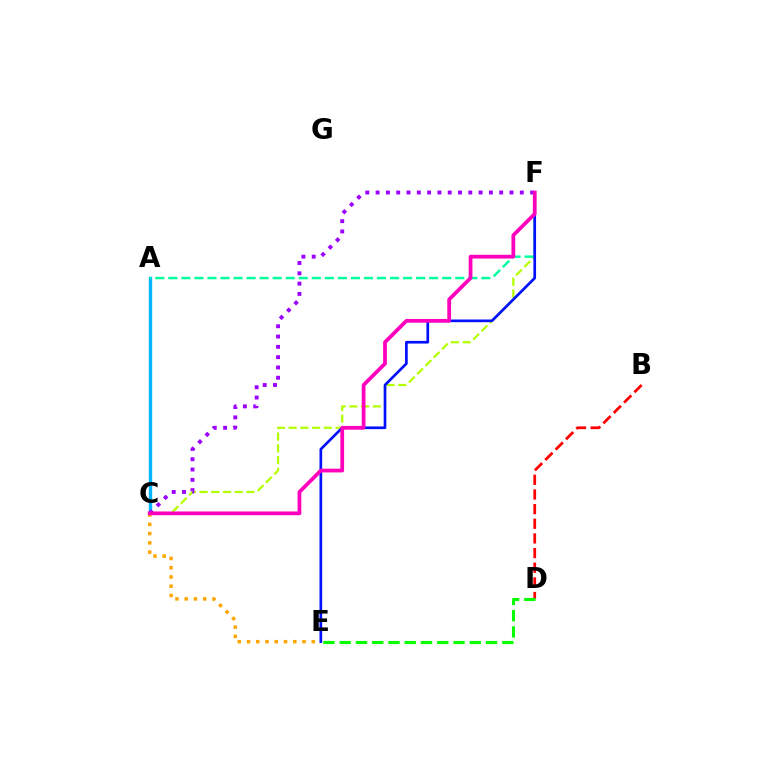{('C', 'F'): [{'color': '#b3ff00', 'line_style': 'dashed', 'thickness': 1.59}, {'color': '#9b00ff', 'line_style': 'dotted', 'thickness': 2.8}, {'color': '#ff00bd', 'line_style': 'solid', 'thickness': 2.7}], ('B', 'D'): [{'color': '#ff0000', 'line_style': 'dashed', 'thickness': 1.99}], ('A', 'C'): [{'color': '#00b5ff', 'line_style': 'solid', 'thickness': 2.44}], ('A', 'F'): [{'color': '#00ff9d', 'line_style': 'dashed', 'thickness': 1.77}], ('E', 'F'): [{'color': '#0010ff', 'line_style': 'solid', 'thickness': 1.93}], ('C', 'E'): [{'color': '#ffa500', 'line_style': 'dotted', 'thickness': 2.51}], ('D', 'E'): [{'color': '#08ff00', 'line_style': 'dashed', 'thickness': 2.21}]}